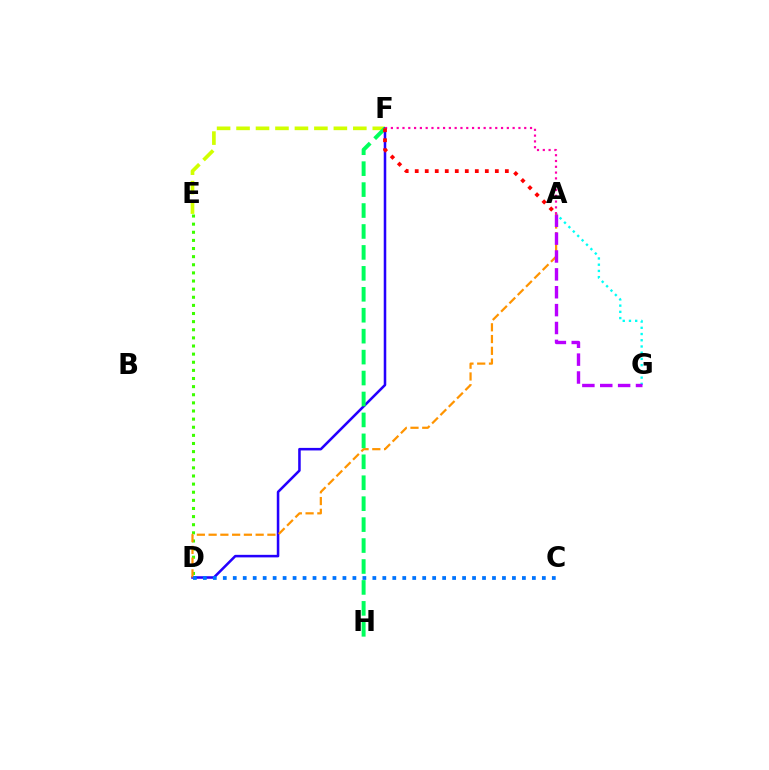{('E', 'F'): [{'color': '#d1ff00', 'line_style': 'dashed', 'thickness': 2.64}], ('D', 'F'): [{'color': '#2500ff', 'line_style': 'solid', 'thickness': 1.83}], ('A', 'G'): [{'color': '#00fff6', 'line_style': 'dotted', 'thickness': 1.69}, {'color': '#b900ff', 'line_style': 'dashed', 'thickness': 2.43}], ('A', 'F'): [{'color': '#ff00ac', 'line_style': 'dotted', 'thickness': 1.58}, {'color': '#ff0000', 'line_style': 'dotted', 'thickness': 2.72}], ('D', 'E'): [{'color': '#3dff00', 'line_style': 'dotted', 'thickness': 2.21}], ('A', 'D'): [{'color': '#ff9400', 'line_style': 'dashed', 'thickness': 1.6}], ('F', 'H'): [{'color': '#00ff5c', 'line_style': 'dashed', 'thickness': 2.84}], ('C', 'D'): [{'color': '#0074ff', 'line_style': 'dotted', 'thickness': 2.71}]}